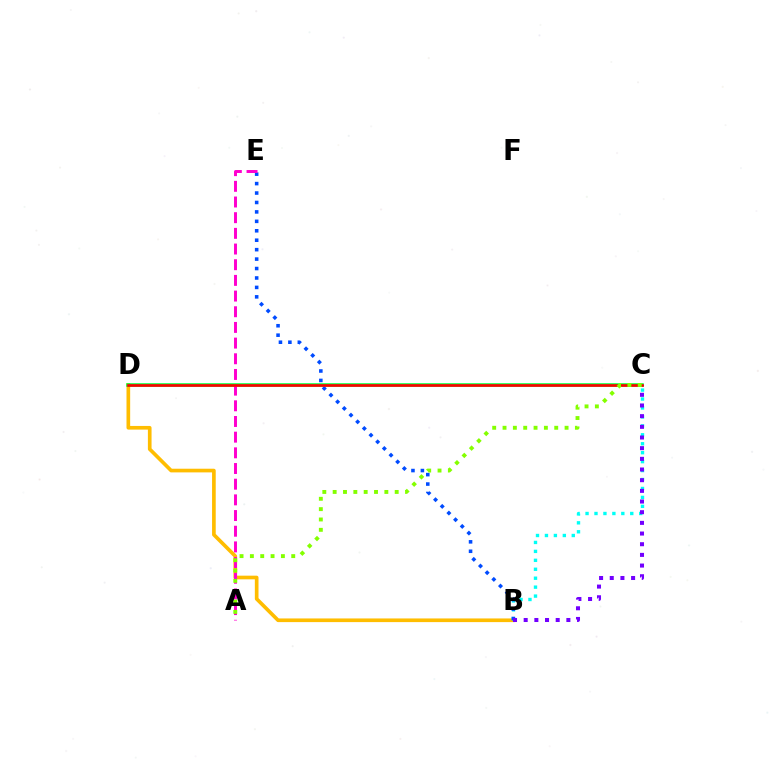{('B', 'D'): [{'color': '#ffbd00', 'line_style': 'solid', 'thickness': 2.64}], ('B', 'C'): [{'color': '#00fff6', 'line_style': 'dotted', 'thickness': 2.43}, {'color': '#7200ff', 'line_style': 'dotted', 'thickness': 2.9}], ('C', 'D'): [{'color': '#00ff39', 'line_style': 'solid', 'thickness': 2.54}, {'color': '#ff0000', 'line_style': 'solid', 'thickness': 1.9}], ('B', 'E'): [{'color': '#004bff', 'line_style': 'dotted', 'thickness': 2.56}], ('A', 'E'): [{'color': '#ff00cf', 'line_style': 'dashed', 'thickness': 2.13}], ('A', 'C'): [{'color': '#84ff00', 'line_style': 'dotted', 'thickness': 2.81}]}